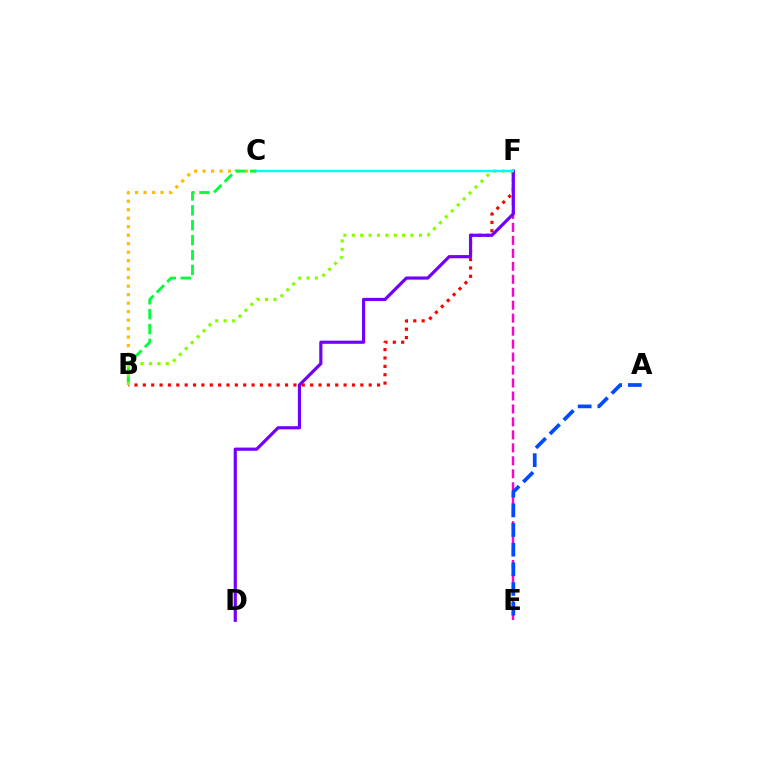{('B', 'C'): [{'color': '#ffbd00', 'line_style': 'dotted', 'thickness': 2.31}, {'color': '#00ff39', 'line_style': 'dashed', 'thickness': 2.02}], ('B', 'F'): [{'color': '#ff0000', 'line_style': 'dotted', 'thickness': 2.27}, {'color': '#84ff00', 'line_style': 'dotted', 'thickness': 2.28}], ('E', 'F'): [{'color': '#ff00cf', 'line_style': 'dashed', 'thickness': 1.76}], ('D', 'F'): [{'color': '#7200ff', 'line_style': 'solid', 'thickness': 2.29}], ('A', 'E'): [{'color': '#004bff', 'line_style': 'dashed', 'thickness': 2.67}], ('C', 'F'): [{'color': '#00fff6', 'line_style': 'solid', 'thickness': 1.69}]}